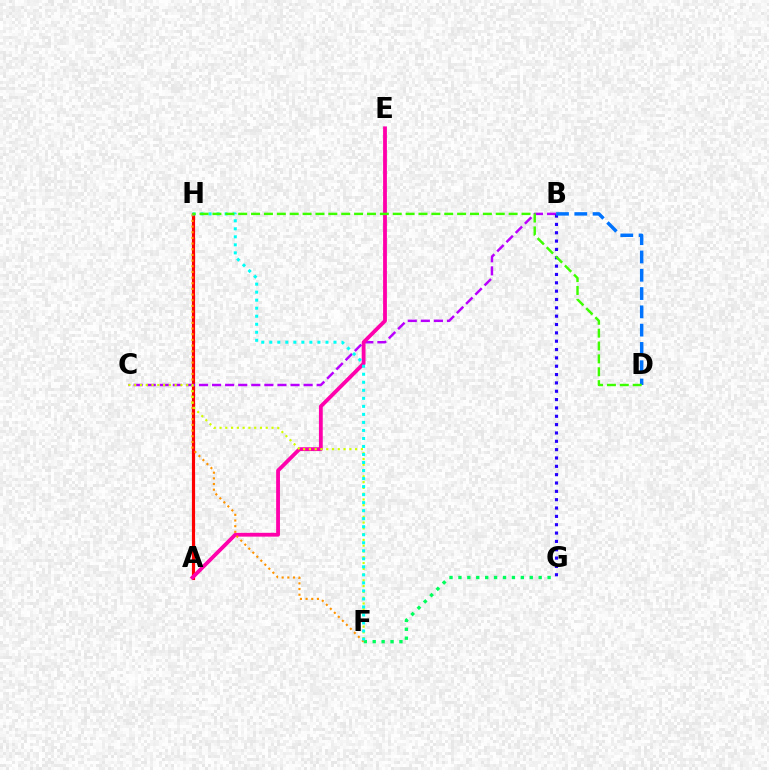{('A', 'H'): [{'color': '#ff0000', 'line_style': 'solid', 'thickness': 2.29}], ('B', 'C'): [{'color': '#b900ff', 'line_style': 'dashed', 'thickness': 1.78}], ('B', 'G'): [{'color': '#2500ff', 'line_style': 'dotted', 'thickness': 2.27}], ('F', 'G'): [{'color': '#00ff5c', 'line_style': 'dotted', 'thickness': 2.42}], ('A', 'E'): [{'color': '#ff00ac', 'line_style': 'solid', 'thickness': 2.75}], ('F', 'H'): [{'color': '#ff9400', 'line_style': 'dotted', 'thickness': 1.54}, {'color': '#00fff6', 'line_style': 'dotted', 'thickness': 2.18}], ('B', 'D'): [{'color': '#0074ff', 'line_style': 'dashed', 'thickness': 2.48}], ('C', 'F'): [{'color': '#d1ff00', 'line_style': 'dotted', 'thickness': 1.57}], ('D', 'H'): [{'color': '#3dff00', 'line_style': 'dashed', 'thickness': 1.75}]}